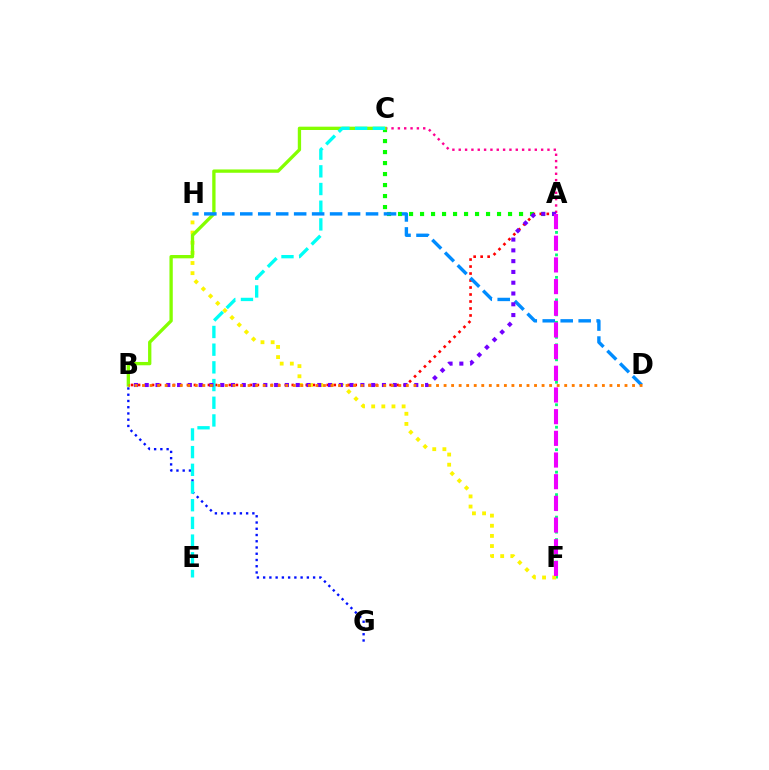{('A', 'C'): [{'color': '#08ff00', 'line_style': 'dotted', 'thickness': 2.99}, {'color': '#ff0094', 'line_style': 'dotted', 'thickness': 1.72}], ('A', 'F'): [{'color': '#00ff74', 'line_style': 'dotted', 'thickness': 2.04}, {'color': '#ee00ff', 'line_style': 'dashed', 'thickness': 2.94}], ('A', 'B'): [{'color': '#ff0000', 'line_style': 'dotted', 'thickness': 1.9}, {'color': '#7200ff', 'line_style': 'dotted', 'thickness': 2.93}], ('F', 'H'): [{'color': '#fcf500', 'line_style': 'dotted', 'thickness': 2.76}], ('B', 'G'): [{'color': '#0010ff', 'line_style': 'dotted', 'thickness': 1.7}], ('B', 'C'): [{'color': '#84ff00', 'line_style': 'solid', 'thickness': 2.39}], ('C', 'E'): [{'color': '#00fff6', 'line_style': 'dashed', 'thickness': 2.4}], ('D', 'H'): [{'color': '#008cff', 'line_style': 'dashed', 'thickness': 2.44}], ('B', 'D'): [{'color': '#ff7c00', 'line_style': 'dotted', 'thickness': 2.05}]}